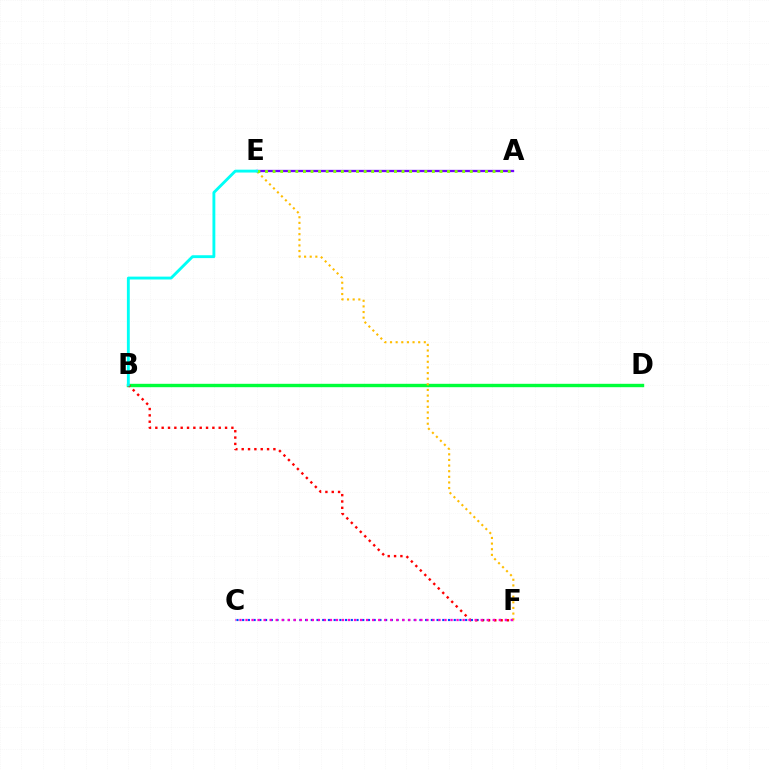{('B', 'D'): [{'color': '#00ff39', 'line_style': 'solid', 'thickness': 2.44}], ('C', 'F'): [{'color': '#004bff', 'line_style': 'dotted', 'thickness': 1.55}, {'color': '#ff00cf', 'line_style': 'dotted', 'thickness': 1.64}], ('E', 'F'): [{'color': '#ffbd00', 'line_style': 'dotted', 'thickness': 1.53}], ('A', 'E'): [{'color': '#7200ff', 'line_style': 'solid', 'thickness': 1.67}, {'color': '#84ff00', 'line_style': 'dotted', 'thickness': 2.06}], ('B', 'F'): [{'color': '#ff0000', 'line_style': 'dotted', 'thickness': 1.72}], ('B', 'E'): [{'color': '#00fff6', 'line_style': 'solid', 'thickness': 2.06}]}